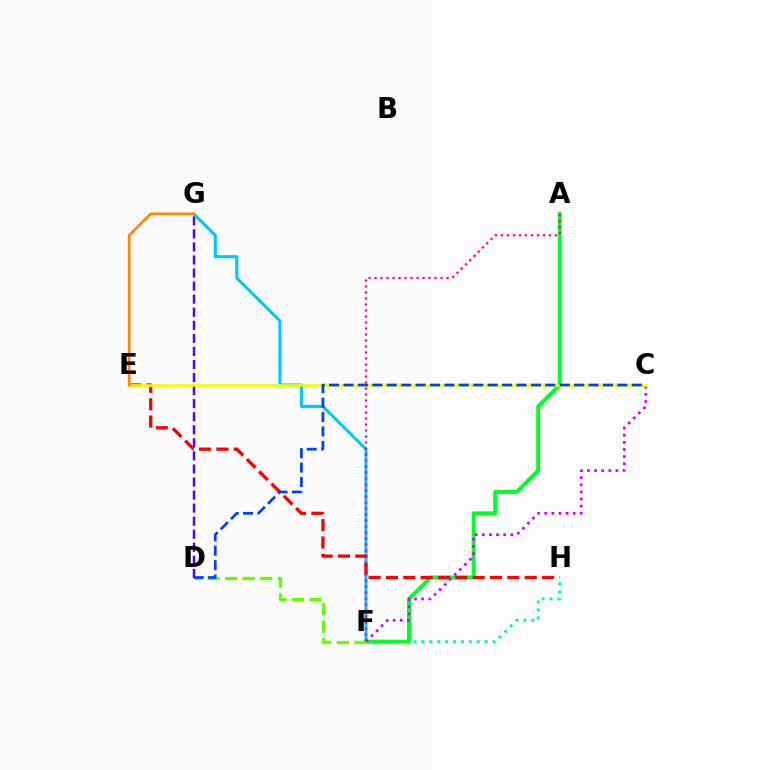{('D', 'G'): [{'color': '#4f00ff', 'line_style': 'dashed', 'thickness': 1.77}], ('F', 'H'): [{'color': '#00ffaf', 'line_style': 'dotted', 'thickness': 2.15}], ('F', 'G'): [{'color': '#00c7ff', 'line_style': 'solid', 'thickness': 2.22}], ('A', 'F'): [{'color': '#00ff27', 'line_style': 'solid', 'thickness': 2.85}, {'color': '#ff00a0', 'line_style': 'dotted', 'thickness': 1.63}], ('E', 'H'): [{'color': '#ff0000', 'line_style': 'dashed', 'thickness': 2.36}], ('C', 'F'): [{'color': '#d600ff', 'line_style': 'dotted', 'thickness': 1.94}], ('C', 'E'): [{'color': '#eeff00', 'line_style': 'solid', 'thickness': 1.91}], ('D', 'F'): [{'color': '#66ff00', 'line_style': 'dashed', 'thickness': 2.39}], ('E', 'G'): [{'color': '#ff8800', 'line_style': 'solid', 'thickness': 1.98}], ('C', 'D'): [{'color': '#003fff', 'line_style': 'dashed', 'thickness': 1.96}]}